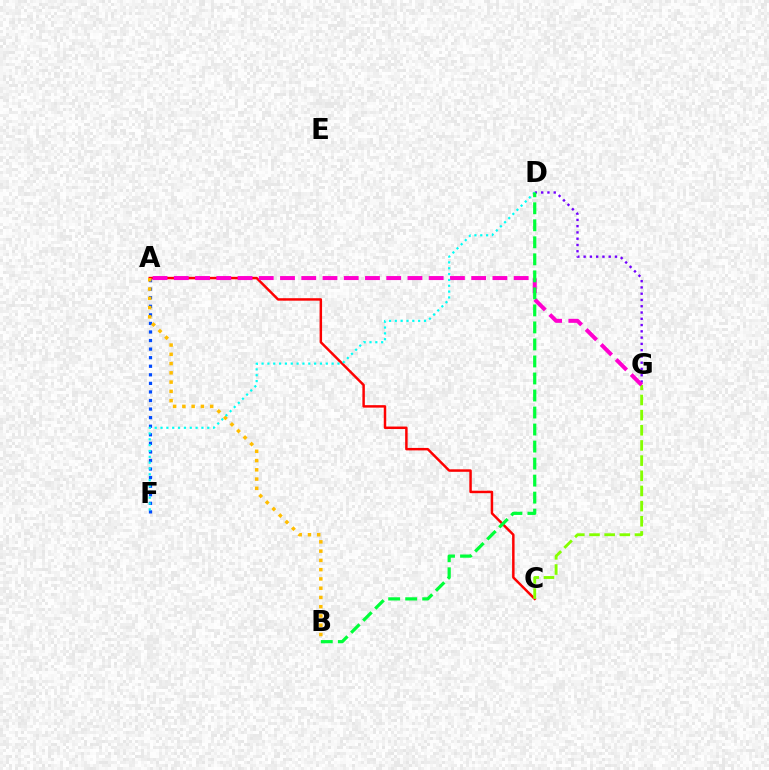{('A', 'F'): [{'color': '#004bff', 'line_style': 'dotted', 'thickness': 2.33}], ('D', 'G'): [{'color': '#7200ff', 'line_style': 'dotted', 'thickness': 1.7}], ('A', 'C'): [{'color': '#ff0000', 'line_style': 'solid', 'thickness': 1.78}], ('C', 'G'): [{'color': '#84ff00', 'line_style': 'dashed', 'thickness': 2.06}], ('A', 'B'): [{'color': '#ffbd00', 'line_style': 'dotted', 'thickness': 2.52}], ('A', 'G'): [{'color': '#ff00cf', 'line_style': 'dashed', 'thickness': 2.89}], ('D', 'F'): [{'color': '#00fff6', 'line_style': 'dotted', 'thickness': 1.59}], ('B', 'D'): [{'color': '#00ff39', 'line_style': 'dashed', 'thickness': 2.31}]}